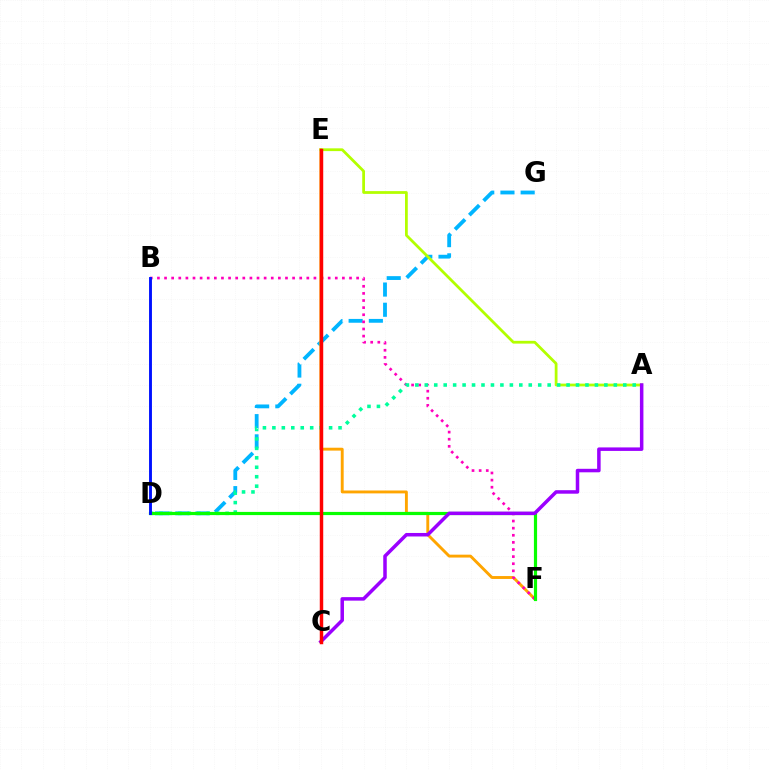{('D', 'G'): [{'color': '#00b5ff', 'line_style': 'dashed', 'thickness': 2.75}], ('E', 'F'): [{'color': '#ffa500', 'line_style': 'solid', 'thickness': 2.08}], ('A', 'E'): [{'color': '#b3ff00', 'line_style': 'solid', 'thickness': 1.99}], ('B', 'F'): [{'color': '#ff00bd', 'line_style': 'dotted', 'thickness': 1.93}], ('A', 'D'): [{'color': '#00ff9d', 'line_style': 'dotted', 'thickness': 2.57}], ('D', 'F'): [{'color': '#08ff00', 'line_style': 'solid', 'thickness': 2.29}], ('A', 'C'): [{'color': '#9b00ff', 'line_style': 'solid', 'thickness': 2.52}], ('B', 'D'): [{'color': '#0010ff', 'line_style': 'solid', 'thickness': 2.08}], ('C', 'E'): [{'color': '#ff0000', 'line_style': 'solid', 'thickness': 2.48}]}